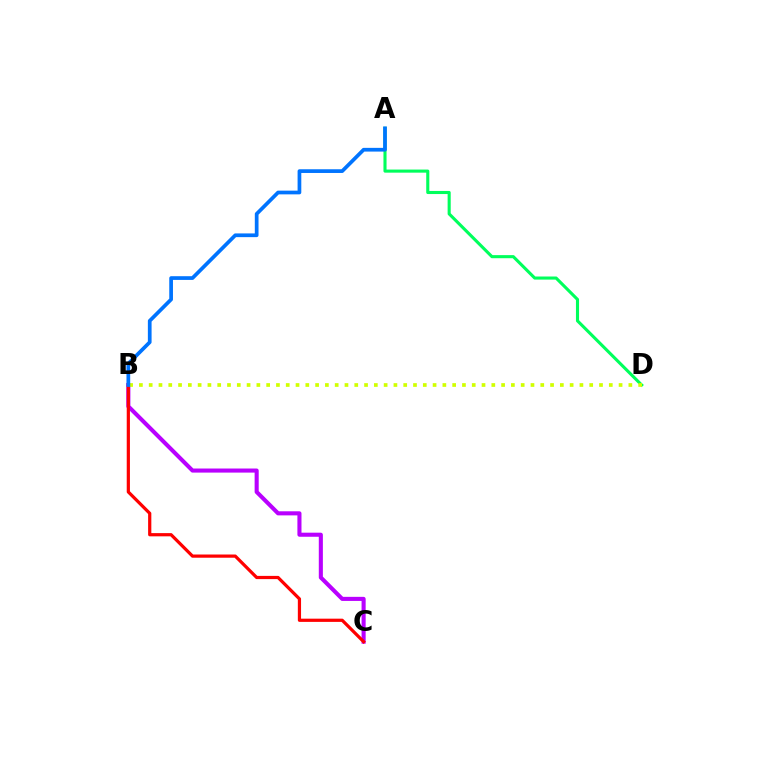{('A', 'D'): [{'color': '#00ff5c', 'line_style': 'solid', 'thickness': 2.23}], ('B', 'C'): [{'color': '#b900ff', 'line_style': 'solid', 'thickness': 2.94}, {'color': '#ff0000', 'line_style': 'solid', 'thickness': 2.32}], ('B', 'D'): [{'color': '#d1ff00', 'line_style': 'dotted', 'thickness': 2.66}], ('A', 'B'): [{'color': '#0074ff', 'line_style': 'solid', 'thickness': 2.68}]}